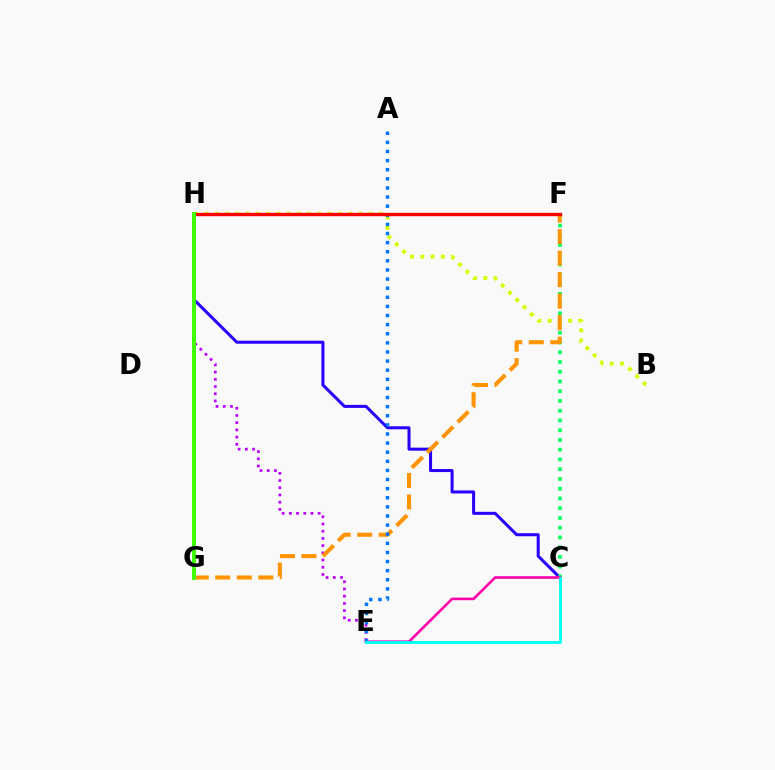{('C', 'H'): [{'color': '#2500ff', 'line_style': 'solid', 'thickness': 2.18}], ('E', 'H'): [{'color': '#b900ff', 'line_style': 'dotted', 'thickness': 1.96}], ('C', 'F'): [{'color': '#00ff5c', 'line_style': 'dotted', 'thickness': 2.65}], ('B', 'H'): [{'color': '#d1ff00', 'line_style': 'dotted', 'thickness': 2.79}], ('C', 'E'): [{'color': '#ff00ac', 'line_style': 'solid', 'thickness': 1.88}, {'color': '#00fff6', 'line_style': 'solid', 'thickness': 2.06}], ('F', 'G'): [{'color': '#ff9400', 'line_style': 'dashed', 'thickness': 2.92}], ('A', 'E'): [{'color': '#0074ff', 'line_style': 'dotted', 'thickness': 2.48}], ('F', 'H'): [{'color': '#ff0000', 'line_style': 'solid', 'thickness': 2.43}], ('G', 'H'): [{'color': '#3dff00', 'line_style': 'solid', 'thickness': 2.78}]}